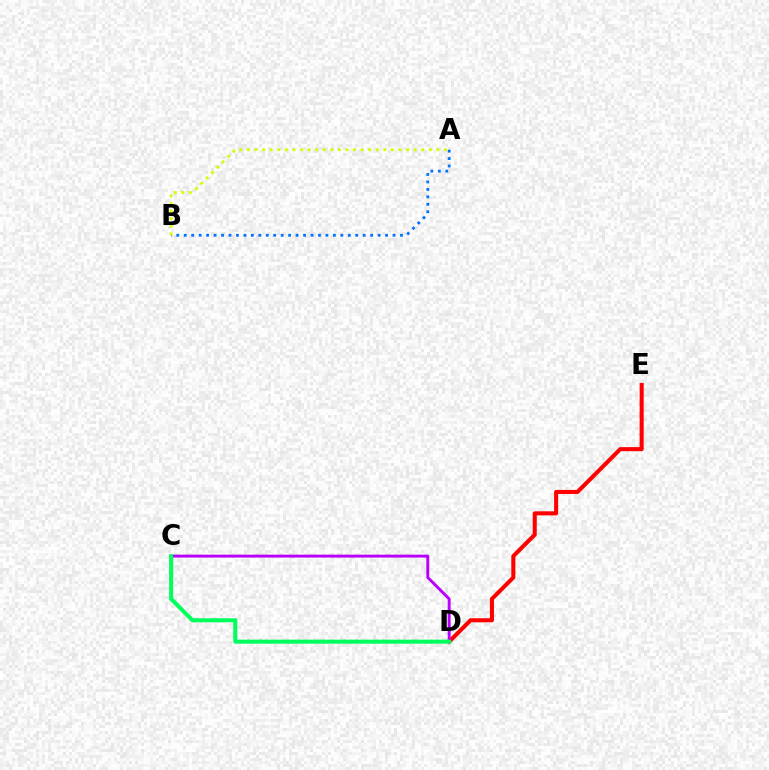{('D', 'E'): [{'color': '#ff0000', 'line_style': 'solid', 'thickness': 2.93}], ('C', 'D'): [{'color': '#b900ff', 'line_style': 'solid', 'thickness': 2.1}, {'color': '#00ff5c', 'line_style': 'solid', 'thickness': 2.9}], ('A', 'B'): [{'color': '#0074ff', 'line_style': 'dotted', 'thickness': 2.03}, {'color': '#d1ff00', 'line_style': 'dotted', 'thickness': 2.06}]}